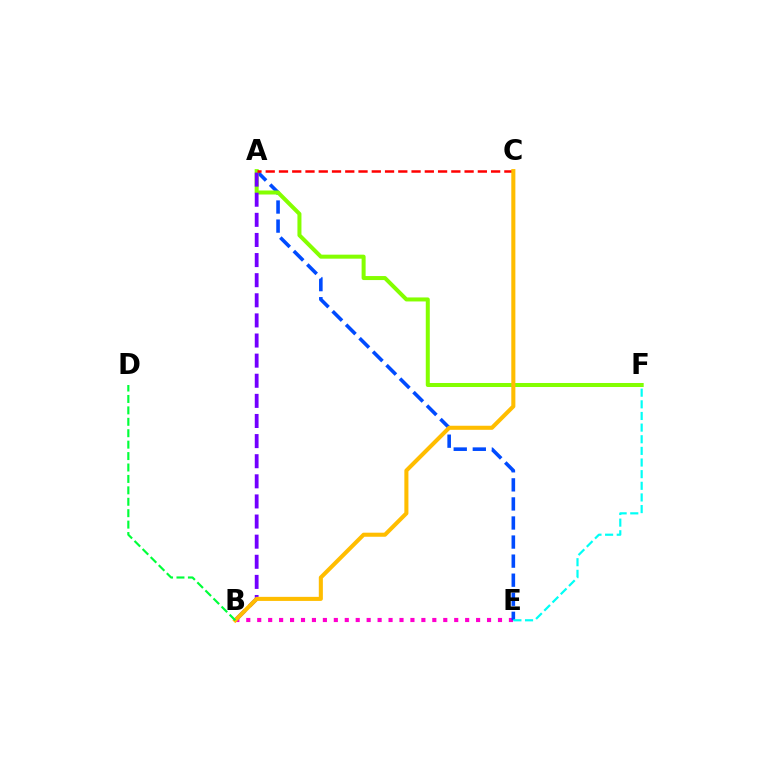{('B', 'E'): [{'color': '#ff00cf', 'line_style': 'dotted', 'thickness': 2.97}], ('A', 'E'): [{'color': '#004bff', 'line_style': 'dashed', 'thickness': 2.59}], ('A', 'F'): [{'color': '#84ff00', 'line_style': 'solid', 'thickness': 2.89}], ('A', 'B'): [{'color': '#7200ff', 'line_style': 'dashed', 'thickness': 2.73}], ('E', 'F'): [{'color': '#00fff6', 'line_style': 'dashed', 'thickness': 1.58}], ('A', 'C'): [{'color': '#ff0000', 'line_style': 'dashed', 'thickness': 1.8}], ('B', 'C'): [{'color': '#ffbd00', 'line_style': 'solid', 'thickness': 2.93}], ('B', 'D'): [{'color': '#00ff39', 'line_style': 'dashed', 'thickness': 1.55}]}